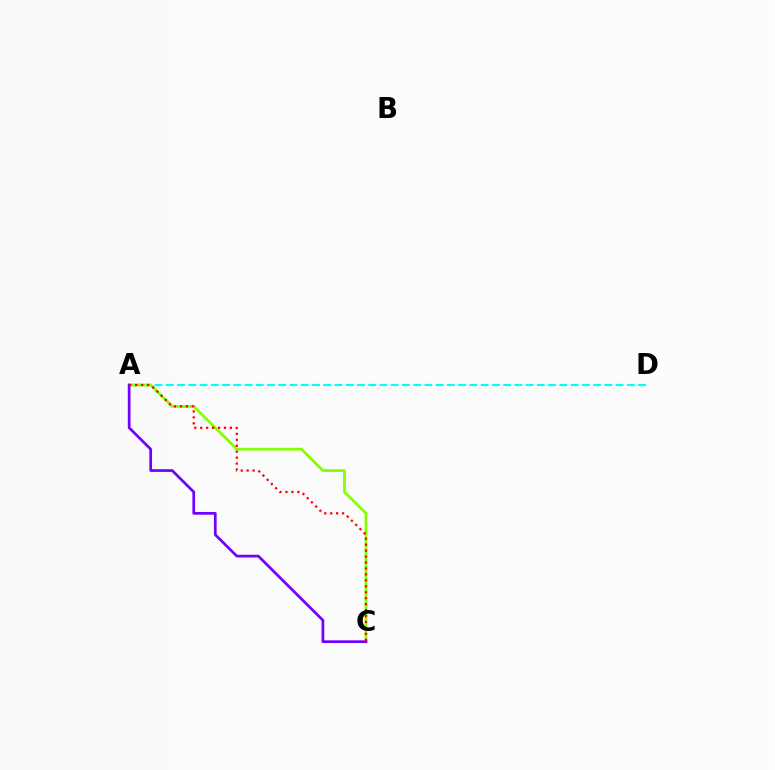{('A', 'D'): [{'color': '#00fff6', 'line_style': 'dashed', 'thickness': 1.53}], ('A', 'C'): [{'color': '#84ff00', 'line_style': 'solid', 'thickness': 1.99}, {'color': '#7200ff', 'line_style': 'solid', 'thickness': 1.96}, {'color': '#ff0000', 'line_style': 'dotted', 'thickness': 1.62}]}